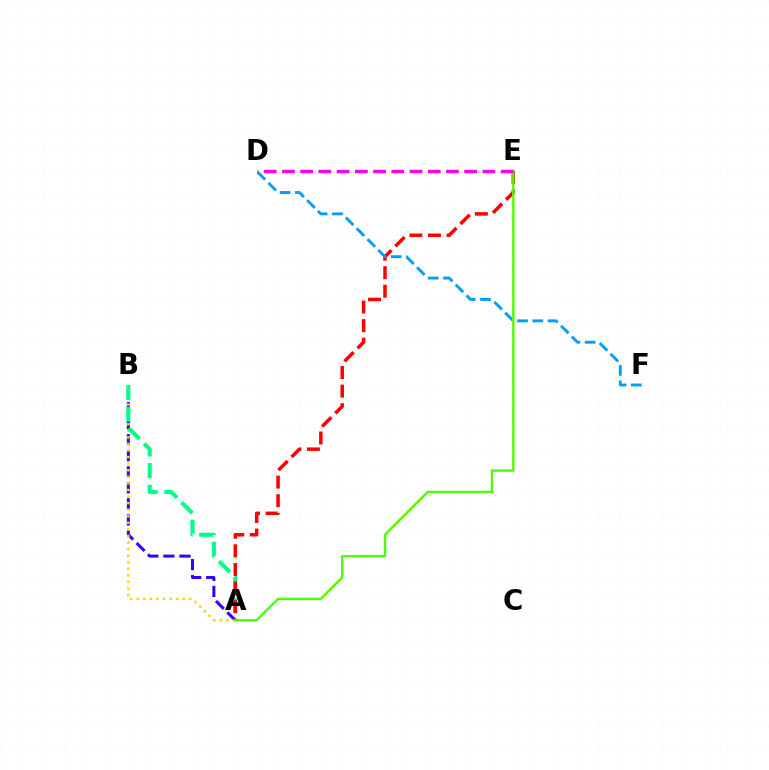{('A', 'B'): [{'color': '#3700ff', 'line_style': 'dashed', 'thickness': 2.18}, {'color': '#ffd500', 'line_style': 'dotted', 'thickness': 1.79}, {'color': '#00ff86', 'line_style': 'dashed', 'thickness': 2.95}], ('A', 'E'): [{'color': '#ff0000', 'line_style': 'dashed', 'thickness': 2.52}, {'color': '#4fff00', 'line_style': 'solid', 'thickness': 1.74}], ('D', 'F'): [{'color': '#009eff', 'line_style': 'dashed', 'thickness': 2.08}], ('D', 'E'): [{'color': '#ff00ed', 'line_style': 'dashed', 'thickness': 2.48}]}